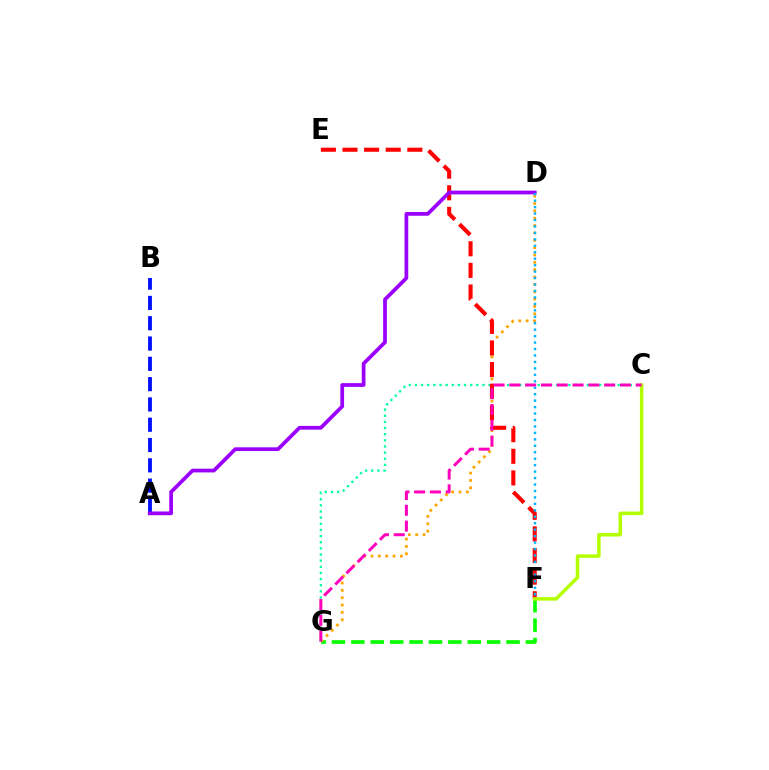{('A', 'B'): [{'color': '#0010ff', 'line_style': 'dashed', 'thickness': 2.76}], ('F', 'G'): [{'color': '#08ff00', 'line_style': 'dashed', 'thickness': 2.63}], ('D', 'G'): [{'color': '#ffa500', 'line_style': 'dotted', 'thickness': 2.0}], ('C', 'G'): [{'color': '#00ff9d', 'line_style': 'dotted', 'thickness': 1.67}, {'color': '#ff00bd', 'line_style': 'dashed', 'thickness': 2.15}], ('E', 'F'): [{'color': '#ff0000', 'line_style': 'dashed', 'thickness': 2.94}], ('A', 'D'): [{'color': '#9b00ff', 'line_style': 'solid', 'thickness': 2.69}], ('C', 'F'): [{'color': '#b3ff00', 'line_style': 'solid', 'thickness': 2.54}], ('D', 'F'): [{'color': '#00b5ff', 'line_style': 'dotted', 'thickness': 1.75}]}